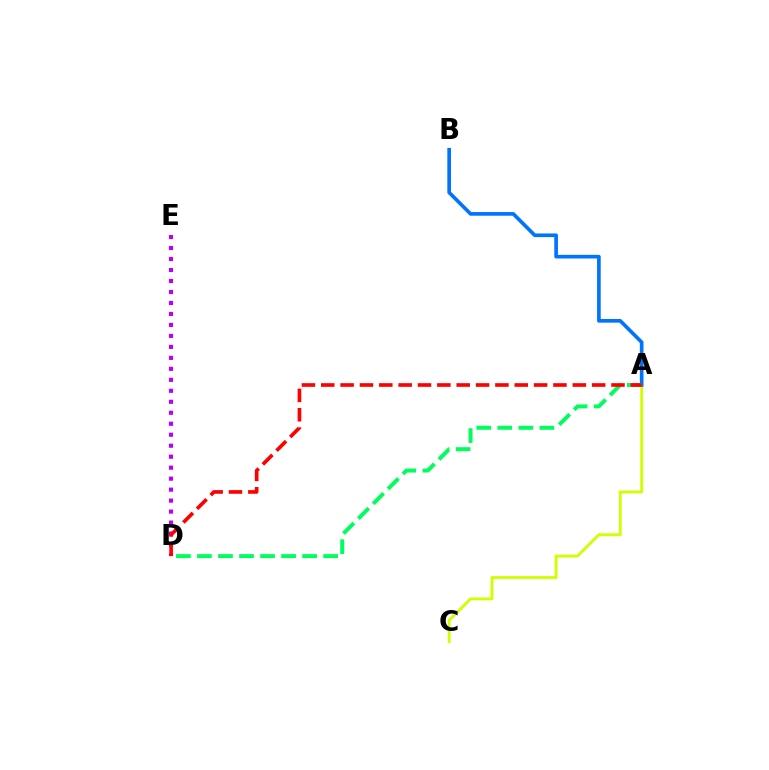{('D', 'E'): [{'color': '#b900ff', 'line_style': 'dotted', 'thickness': 2.98}], ('A', 'C'): [{'color': '#d1ff00', 'line_style': 'solid', 'thickness': 2.05}], ('A', 'B'): [{'color': '#0074ff', 'line_style': 'solid', 'thickness': 2.64}], ('A', 'D'): [{'color': '#00ff5c', 'line_style': 'dashed', 'thickness': 2.86}, {'color': '#ff0000', 'line_style': 'dashed', 'thickness': 2.63}]}